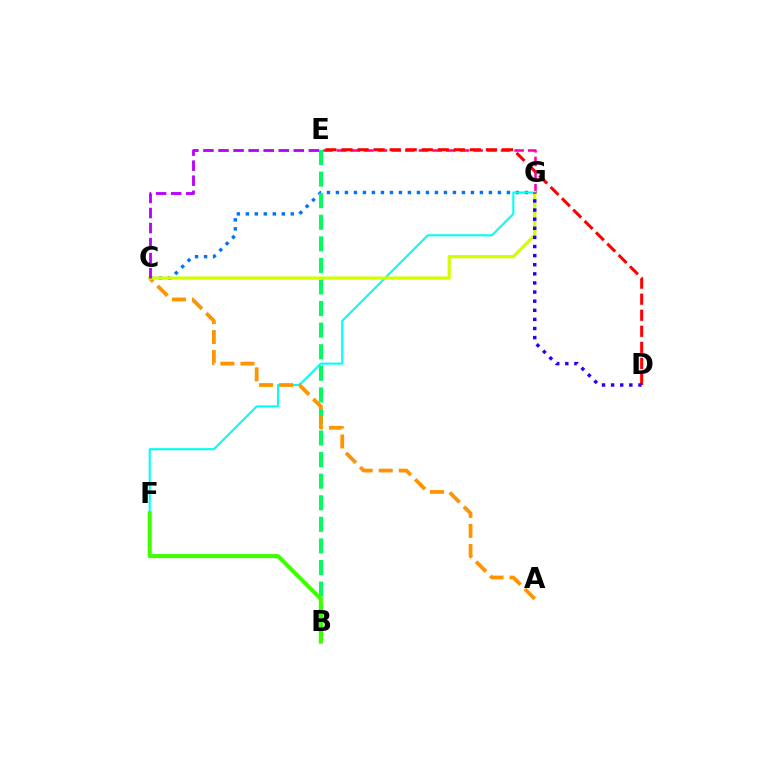{('C', 'G'): [{'color': '#0074ff', 'line_style': 'dotted', 'thickness': 2.44}, {'color': '#d1ff00', 'line_style': 'solid', 'thickness': 2.32}], ('F', 'G'): [{'color': '#00fff6', 'line_style': 'solid', 'thickness': 1.5}], ('B', 'E'): [{'color': '#00ff5c', 'line_style': 'dashed', 'thickness': 2.93}], ('E', 'G'): [{'color': '#ff00ac', 'line_style': 'dashed', 'thickness': 1.86}], ('A', 'C'): [{'color': '#ff9400', 'line_style': 'dashed', 'thickness': 2.72}], ('D', 'E'): [{'color': '#ff0000', 'line_style': 'dashed', 'thickness': 2.18}], ('C', 'E'): [{'color': '#b900ff', 'line_style': 'dashed', 'thickness': 2.05}], ('D', 'G'): [{'color': '#2500ff', 'line_style': 'dotted', 'thickness': 2.48}], ('B', 'F'): [{'color': '#3dff00', 'line_style': 'solid', 'thickness': 2.94}]}